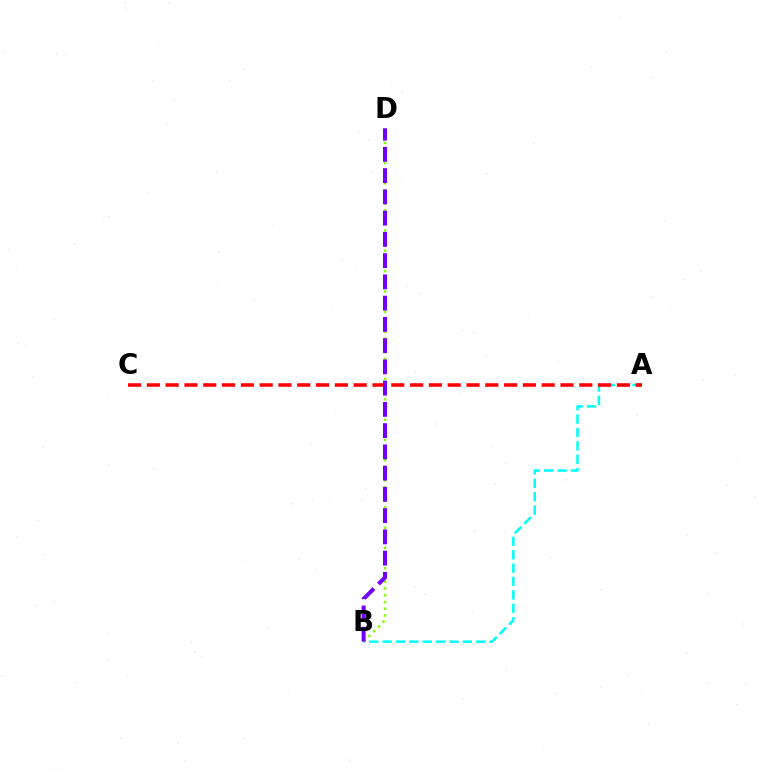{('A', 'B'): [{'color': '#00fff6', 'line_style': 'dashed', 'thickness': 1.82}], ('A', 'C'): [{'color': '#ff0000', 'line_style': 'dashed', 'thickness': 2.55}], ('B', 'D'): [{'color': '#84ff00', 'line_style': 'dotted', 'thickness': 1.83}, {'color': '#7200ff', 'line_style': 'dashed', 'thickness': 2.89}]}